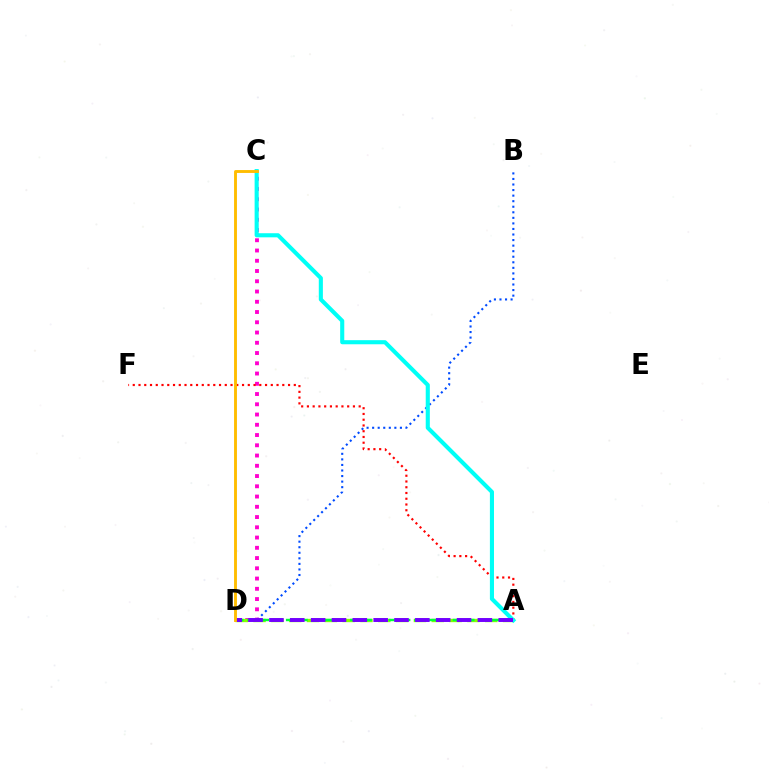{('B', 'D'): [{'color': '#004bff', 'line_style': 'dotted', 'thickness': 1.51}], ('C', 'D'): [{'color': '#ff00cf', 'line_style': 'dotted', 'thickness': 2.79}, {'color': '#ffbd00', 'line_style': 'solid', 'thickness': 2.07}], ('A', 'D'): [{'color': '#84ff00', 'line_style': 'dashed', 'thickness': 2.42}, {'color': '#00ff39', 'line_style': 'dashed', 'thickness': 1.74}, {'color': '#7200ff', 'line_style': 'dashed', 'thickness': 2.83}], ('A', 'F'): [{'color': '#ff0000', 'line_style': 'dotted', 'thickness': 1.56}], ('A', 'C'): [{'color': '#00fff6', 'line_style': 'solid', 'thickness': 2.95}]}